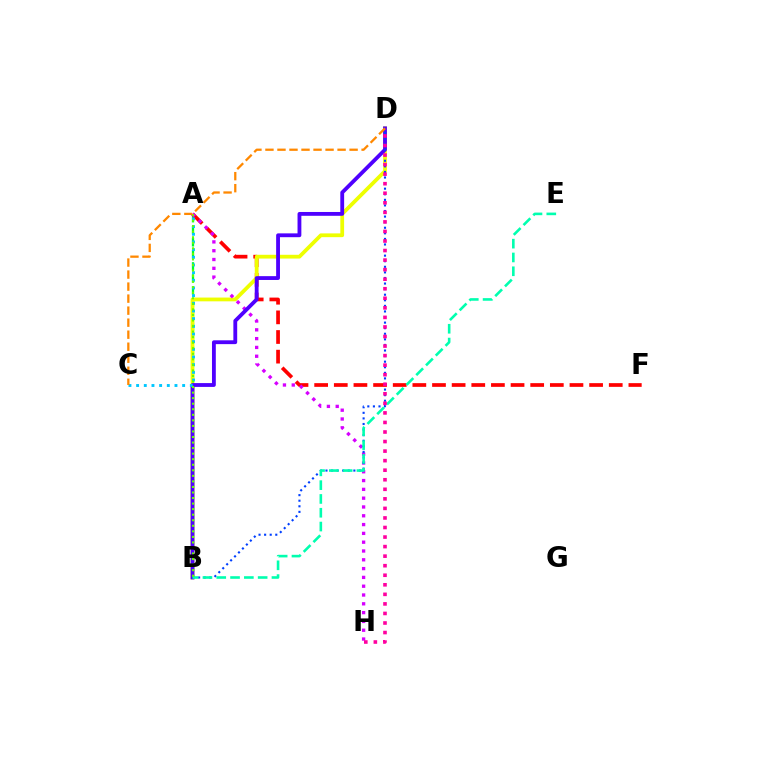{('A', 'B'): [{'color': '#00ff27', 'line_style': 'dashed', 'thickness': 1.64}, {'color': '#66ff00', 'line_style': 'dotted', 'thickness': 1.51}], ('A', 'F'): [{'color': '#ff0000', 'line_style': 'dashed', 'thickness': 2.67}], ('B', 'D'): [{'color': '#eeff00', 'line_style': 'solid', 'thickness': 2.72}, {'color': '#4f00ff', 'line_style': 'solid', 'thickness': 2.75}, {'color': '#003fff', 'line_style': 'dotted', 'thickness': 1.52}], ('A', 'H'): [{'color': '#d600ff', 'line_style': 'dotted', 'thickness': 2.39}], ('A', 'C'): [{'color': '#00c7ff', 'line_style': 'dotted', 'thickness': 2.08}], ('B', 'E'): [{'color': '#00ffaf', 'line_style': 'dashed', 'thickness': 1.87}], ('D', 'H'): [{'color': '#ff00a0', 'line_style': 'dotted', 'thickness': 2.59}], ('C', 'D'): [{'color': '#ff8800', 'line_style': 'dashed', 'thickness': 1.63}]}